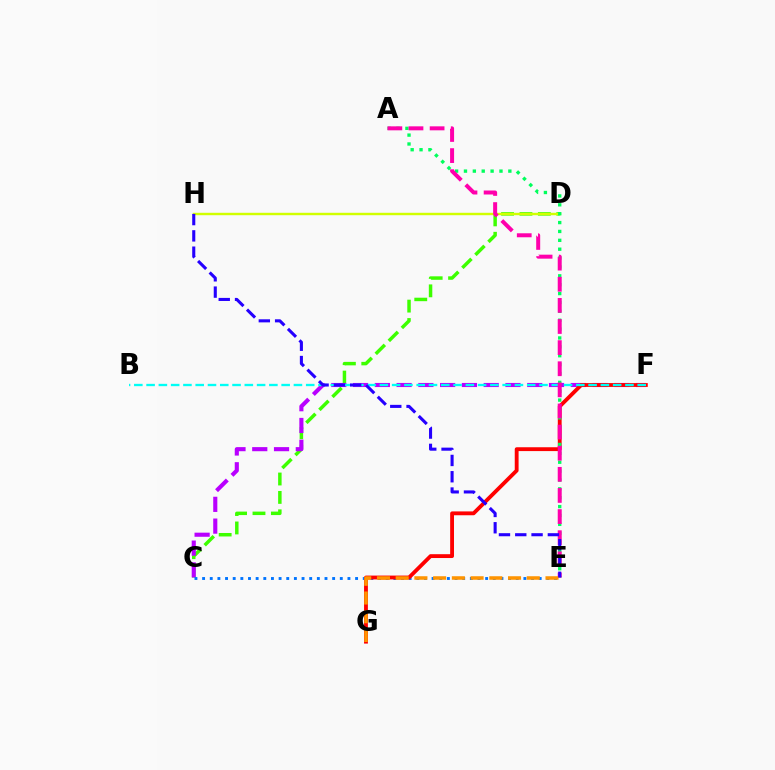{('C', 'D'): [{'color': '#3dff00', 'line_style': 'dashed', 'thickness': 2.5}], ('C', 'F'): [{'color': '#b900ff', 'line_style': 'dashed', 'thickness': 2.96}], ('C', 'E'): [{'color': '#0074ff', 'line_style': 'dotted', 'thickness': 2.08}], ('F', 'G'): [{'color': '#ff0000', 'line_style': 'solid', 'thickness': 2.76}], ('B', 'F'): [{'color': '#00fff6', 'line_style': 'dashed', 'thickness': 1.67}], ('D', 'H'): [{'color': '#d1ff00', 'line_style': 'solid', 'thickness': 1.74}], ('A', 'E'): [{'color': '#00ff5c', 'line_style': 'dotted', 'thickness': 2.41}, {'color': '#ff00ac', 'line_style': 'dashed', 'thickness': 2.87}], ('E', 'G'): [{'color': '#ff9400', 'line_style': 'dashed', 'thickness': 2.54}], ('E', 'H'): [{'color': '#2500ff', 'line_style': 'dashed', 'thickness': 2.21}]}